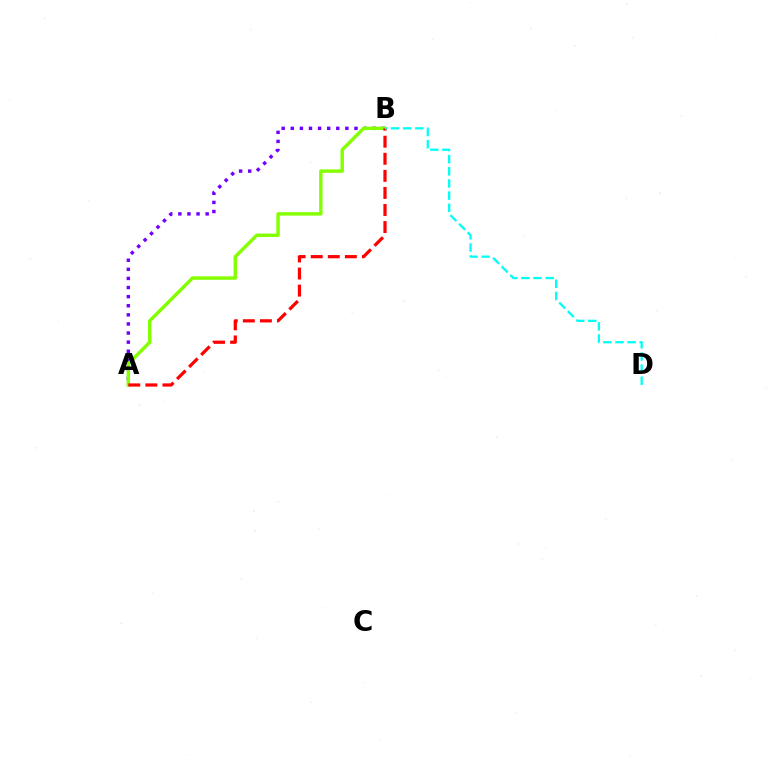{('A', 'B'): [{'color': '#7200ff', 'line_style': 'dotted', 'thickness': 2.47}, {'color': '#84ff00', 'line_style': 'solid', 'thickness': 2.47}, {'color': '#ff0000', 'line_style': 'dashed', 'thickness': 2.32}], ('B', 'D'): [{'color': '#00fff6', 'line_style': 'dashed', 'thickness': 1.65}]}